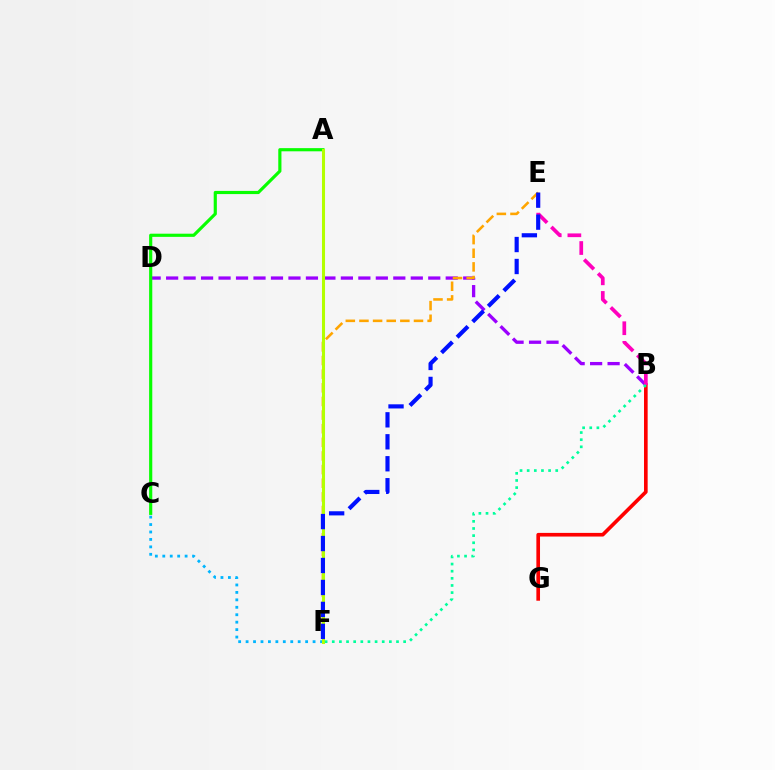{('B', 'G'): [{'color': '#ff0000', 'line_style': 'solid', 'thickness': 2.63}], ('B', 'D'): [{'color': '#9b00ff', 'line_style': 'dashed', 'thickness': 2.37}], ('B', 'E'): [{'color': '#ff00bd', 'line_style': 'dashed', 'thickness': 2.67}], ('A', 'C'): [{'color': '#08ff00', 'line_style': 'solid', 'thickness': 2.28}], ('C', 'F'): [{'color': '#00b5ff', 'line_style': 'dotted', 'thickness': 2.02}], ('E', 'F'): [{'color': '#ffa500', 'line_style': 'dashed', 'thickness': 1.85}, {'color': '#0010ff', 'line_style': 'dashed', 'thickness': 2.98}], ('A', 'F'): [{'color': '#b3ff00', 'line_style': 'solid', 'thickness': 2.2}], ('B', 'F'): [{'color': '#00ff9d', 'line_style': 'dotted', 'thickness': 1.94}]}